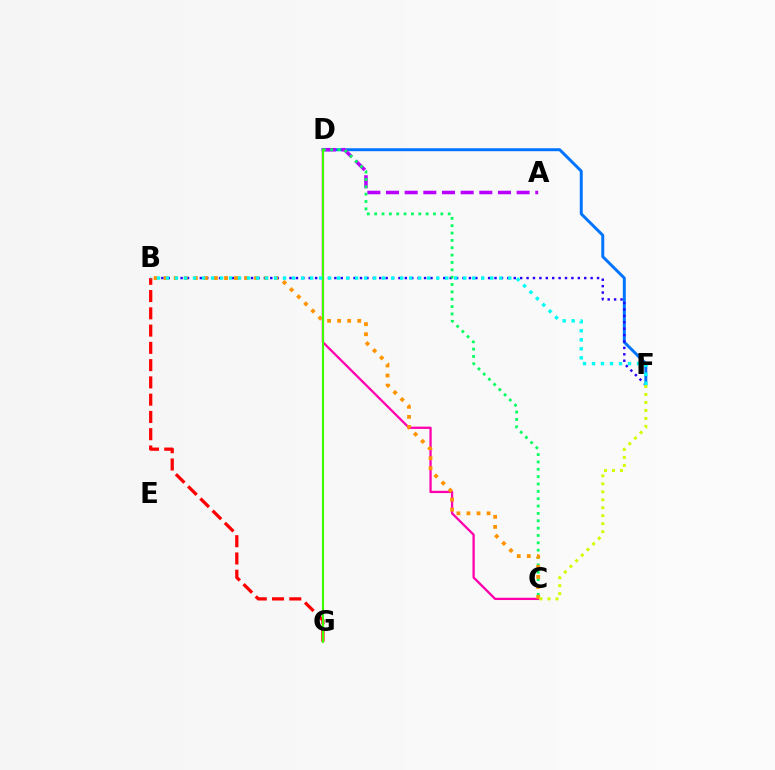{('D', 'F'): [{'color': '#0074ff', 'line_style': 'solid', 'thickness': 2.13}], ('C', 'D'): [{'color': '#ff00ac', 'line_style': 'solid', 'thickness': 1.65}, {'color': '#00ff5c', 'line_style': 'dotted', 'thickness': 2.0}], ('B', 'F'): [{'color': '#2500ff', 'line_style': 'dotted', 'thickness': 1.74}, {'color': '#00fff6', 'line_style': 'dotted', 'thickness': 2.45}], ('A', 'D'): [{'color': '#b900ff', 'line_style': 'dashed', 'thickness': 2.53}], ('B', 'G'): [{'color': '#ff0000', 'line_style': 'dashed', 'thickness': 2.35}], ('B', 'C'): [{'color': '#ff9400', 'line_style': 'dotted', 'thickness': 2.73}], ('D', 'G'): [{'color': '#3dff00', 'line_style': 'solid', 'thickness': 1.5}], ('C', 'F'): [{'color': '#d1ff00', 'line_style': 'dotted', 'thickness': 2.17}]}